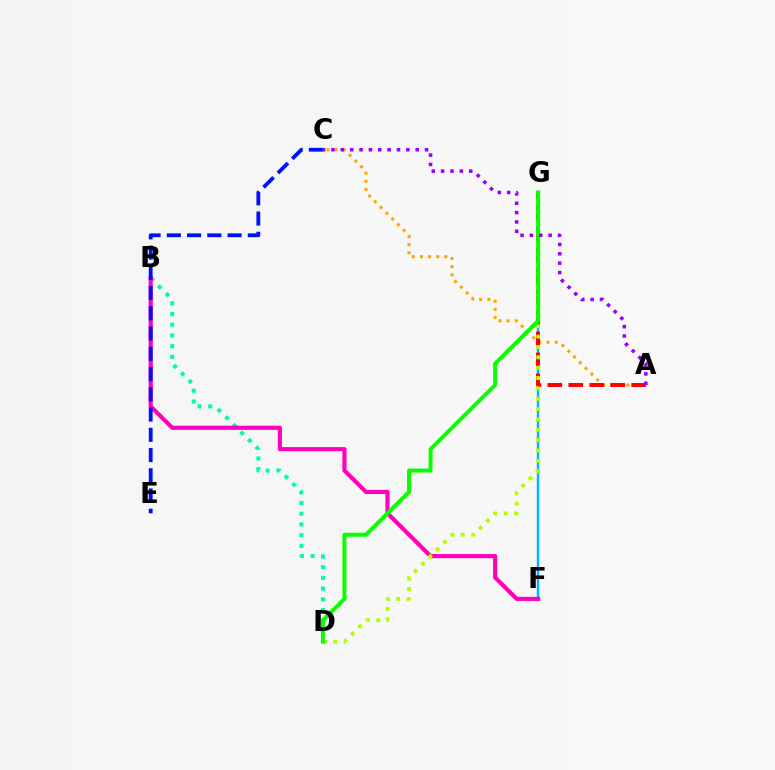{('F', 'G'): [{'color': '#00b5ff', 'line_style': 'solid', 'thickness': 1.72}], ('B', 'D'): [{'color': '#00ff9d', 'line_style': 'dotted', 'thickness': 2.91}], ('A', 'C'): [{'color': '#ffa500', 'line_style': 'dotted', 'thickness': 2.21}, {'color': '#9b00ff', 'line_style': 'dotted', 'thickness': 2.54}], ('B', 'F'): [{'color': '#ff00bd', 'line_style': 'solid', 'thickness': 2.99}], ('A', 'G'): [{'color': '#ff0000', 'line_style': 'dashed', 'thickness': 2.85}], ('D', 'G'): [{'color': '#b3ff00', 'line_style': 'dotted', 'thickness': 2.81}, {'color': '#08ff00', 'line_style': 'solid', 'thickness': 2.87}], ('C', 'E'): [{'color': '#0010ff', 'line_style': 'dashed', 'thickness': 2.75}]}